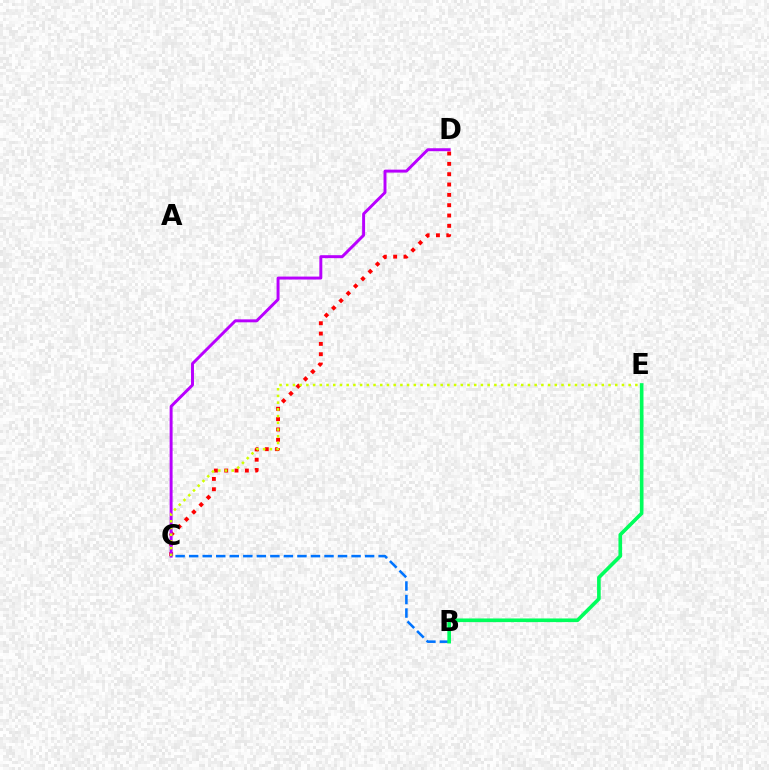{('C', 'D'): [{'color': '#ff0000', 'line_style': 'dotted', 'thickness': 2.81}, {'color': '#b900ff', 'line_style': 'solid', 'thickness': 2.12}], ('C', 'E'): [{'color': '#d1ff00', 'line_style': 'dotted', 'thickness': 1.82}], ('B', 'C'): [{'color': '#0074ff', 'line_style': 'dashed', 'thickness': 1.84}], ('B', 'E'): [{'color': '#00ff5c', 'line_style': 'solid', 'thickness': 2.62}]}